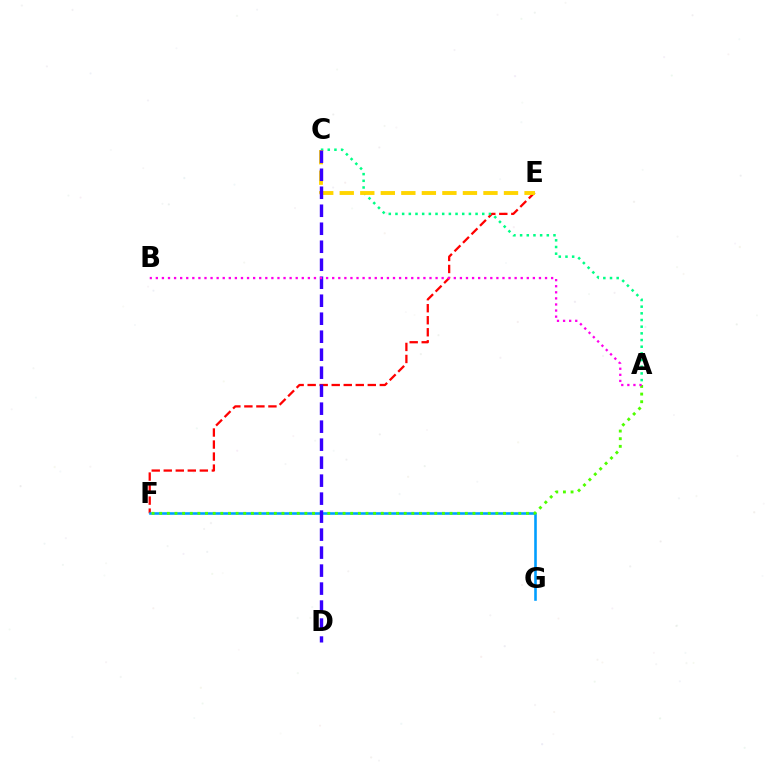{('E', 'F'): [{'color': '#ff0000', 'line_style': 'dashed', 'thickness': 1.63}], ('F', 'G'): [{'color': '#009eff', 'line_style': 'solid', 'thickness': 1.87}], ('A', 'C'): [{'color': '#00ff86', 'line_style': 'dotted', 'thickness': 1.81}], ('C', 'E'): [{'color': '#ffd500', 'line_style': 'dashed', 'thickness': 2.79}], ('A', 'F'): [{'color': '#4fff00', 'line_style': 'dotted', 'thickness': 2.08}], ('C', 'D'): [{'color': '#3700ff', 'line_style': 'dashed', 'thickness': 2.44}], ('A', 'B'): [{'color': '#ff00ed', 'line_style': 'dotted', 'thickness': 1.65}]}